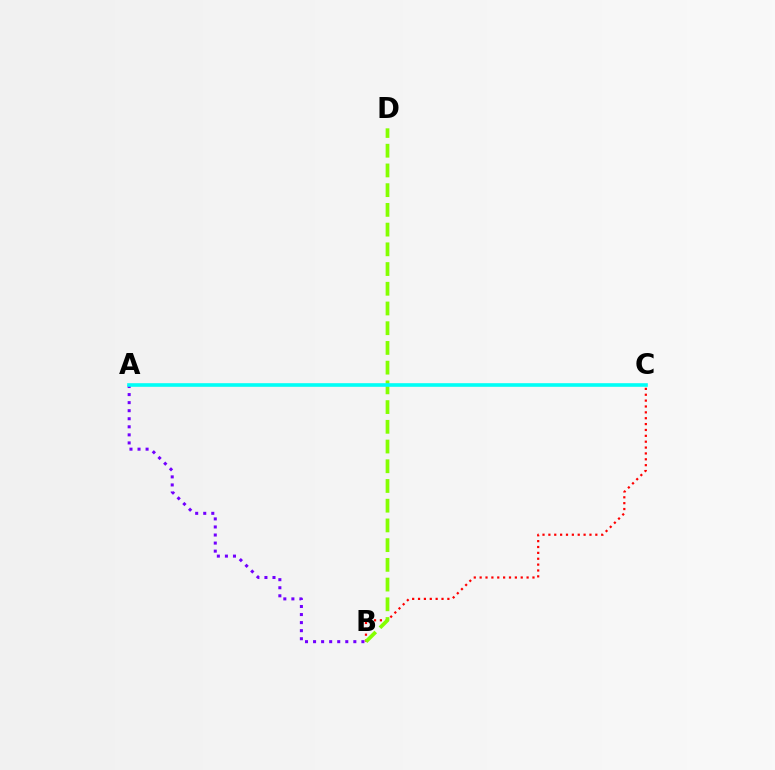{('B', 'C'): [{'color': '#ff0000', 'line_style': 'dotted', 'thickness': 1.59}], ('A', 'B'): [{'color': '#7200ff', 'line_style': 'dotted', 'thickness': 2.19}], ('B', 'D'): [{'color': '#84ff00', 'line_style': 'dashed', 'thickness': 2.68}], ('A', 'C'): [{'color': '#00fff6', 'line_style': 'solid', 'thickness': 2.6}]}